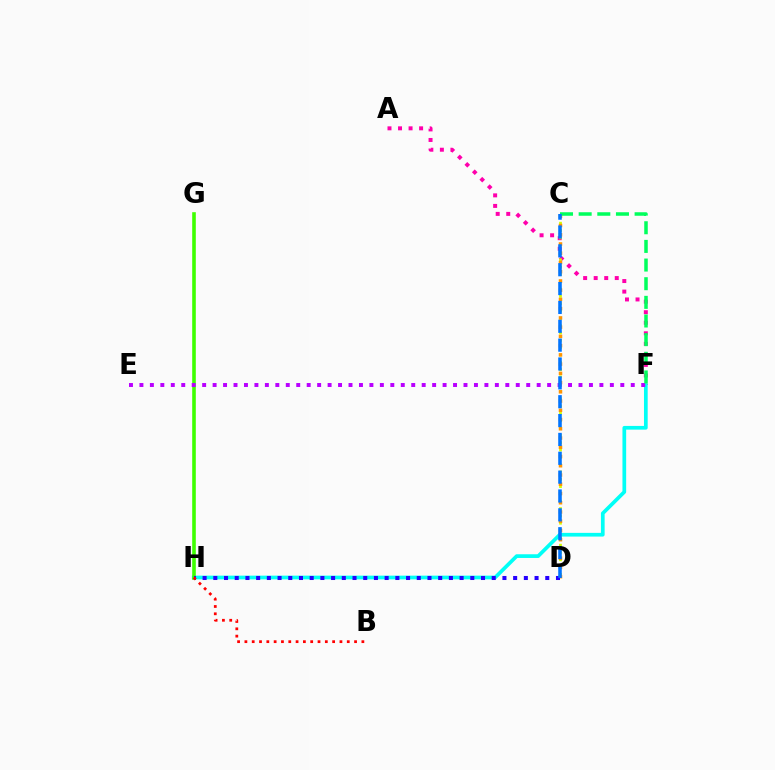{('A', 'F'): [{'color': '#ff00ac', 'line_style': 'dotted', 'thickness': 2.86}], ('F', 'H'): [{'color': '#00fff6', 'line_style': 'solid', 'thickness': 2.67}], ('C', 'D'): [{'color': '#d1ff00', 'line_style': 'dotted', 'thickness': 1.99}, {'color': '#ff9400', 'line_style': 'dotted', 'thickness': 2.51}, {'color': '#0074ff', 'line_style': 'dashed', 'thickness': 2.56}], ('G', 'H'): [{'color': '#3dff00', 'line_style': 'solid', 'thickness': 2.59}], ('E', 'F'): [{'color': '#b900ff', 'line_style': 'dotted', 'thickness': 2.84}], ('C', 'F'): [{'color': '#00ff5c', 'line_style': 'dashed', 'thickness': 2.53}], ('D', 'H'): [{'color': '#2500ff', 'line_style': 'dotted', 'thickness': 2.91}], ('B', 'H'): [{'color': '#ff0000', 'line_style': 'dotted', 'thickness': 1.99}]}